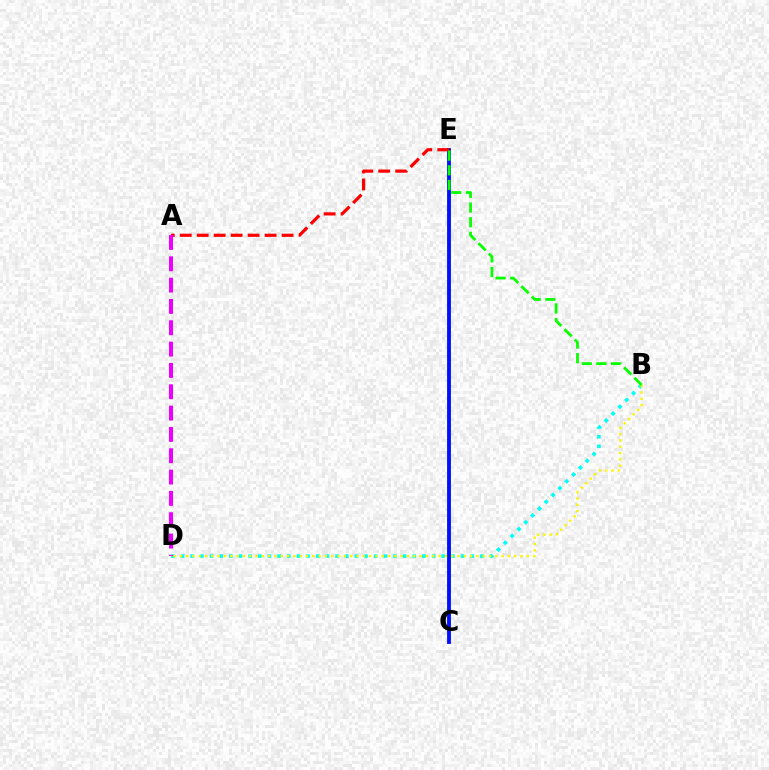{('C', 'E'): [{'color': '#0010ff', 'line_style': 'solid', 'thickness': 2.77}], ('A', 'E'): [{'color': '#ff0000', 'line_style': 'dashed', 'thickness': 2.31}], ('B', 'D'): [{'color': '#00fff6', 'line_style': 'dotted', 'thickness': 2.62}, {'color': '#fcf500', 'line_style': 'dotted', 'thickness': 1.71}], ('B', 'E'): [{'color': '#08ff00', 'line_style': 'dashed', 'thickness': 1.99}], ('A', 'D'): [{'color': '#ee00ff', 'line_style': 'dashed', 'thickness': 2.9}]}